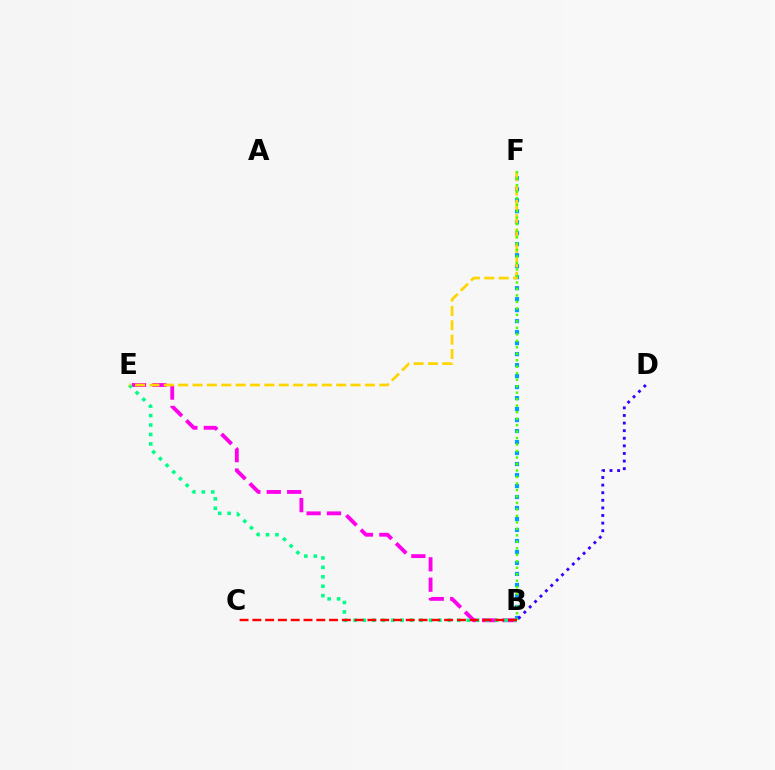{('B', 'F'): [{'color': '#009eff', 'line_style': 'dotted', 'thickness': 2.99}, {'color': '#4fff00', 'line_style': 'dotted', 'thickness': 1.76}], ('B', 'E'): [{'color': '#ff00ed', 'line_style': 'dashed', 'thickness': 2.77}, {'color': '#00ff86', 'line_style': 'dotted', 'thickness': 2.56}], ('E', 'F'): [{'color': '#ffd500', 'line_style': 'dashed', 'thickness': 1.95}], ('B', 'C'): [{'color': '#ff0000', 'line_style': 'dashed', 'thickness': 1.74}], ('B', 'D'): [{'color': '#3700ff', 'line_style': 'dotted', 'thickness': 2.06}]}